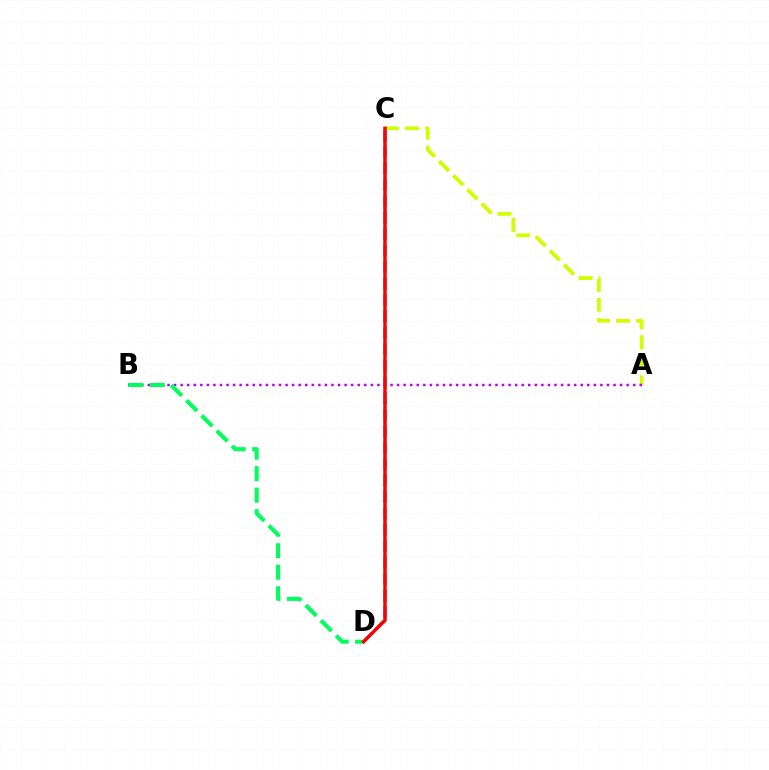{('A', 'C'): [{'color': '#d1ff00', 'line_style': 'dashed', 'thickness': 2.72}], ('A', 'B'): [{'color': '#b900ff', 'line_style': 'dotted', 'thickness': 1.78}], ('C', 'D'): [{'color': '#0074ff', 'line_style': 'dashed', 'thickness': 2.23}, {'color': '#ff0000', 'line_style': 'solid', 'thickness': 2.51}], ('B', 'D'): [{'color': '#00ff5c', 'line_style': 'dashed', 'thickness': 2.92}]}